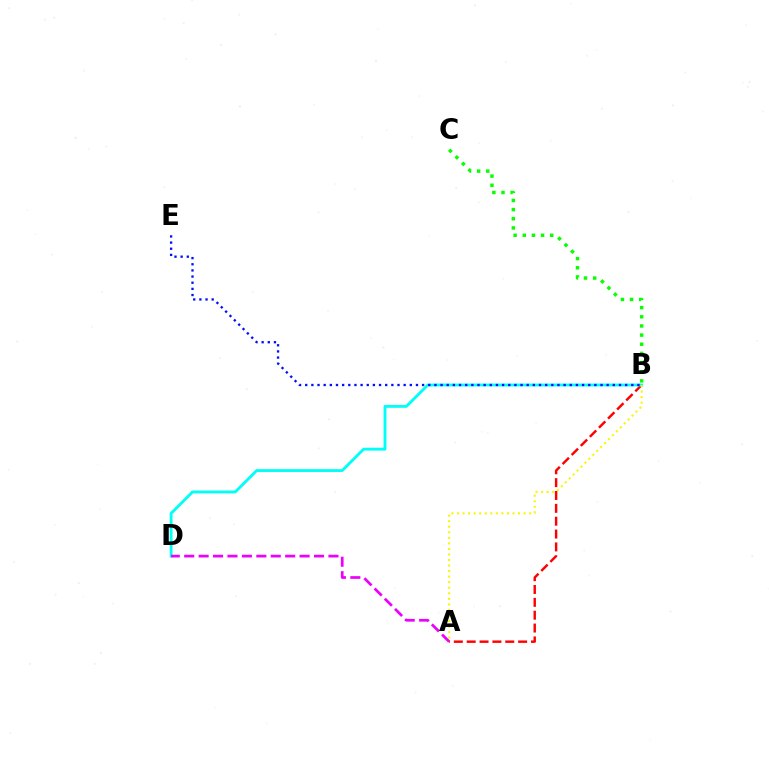{('A', 'B'): [{'color': '#ff0000', 'line_style': 'dashed', 'thickness': 1.75}, {'color': '#fcf500', 'line_style': 'dotted', 'thickness': 1.51}], ('B', 'D'): [{'color': '#00fff6', 'line_style': 'solid', 'thickness': 2.06}], ('B', 'C'): [{'color': '#08ff00', 'line_style': 'dotted', 'thickness': 2.49}], ('B', 'E'): [{'color': '#0010ff', 'line_style': 'dotted', 'thickness': 1.67}], ('A', 'D'): [{'color': '#ee00ff', 'line_style': 'dashed', 'thickness': 1.96}]}